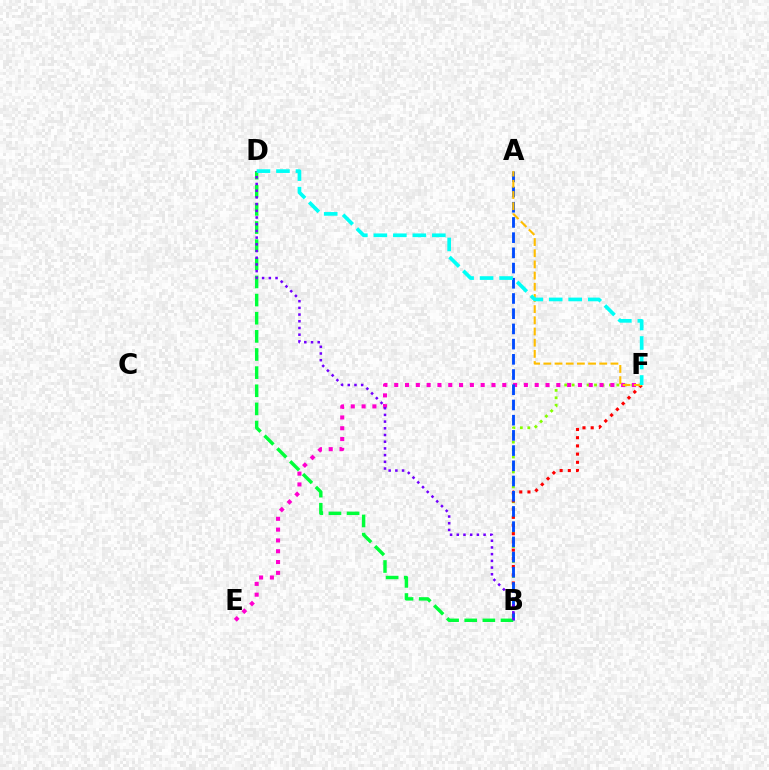{('B', 'F'): [{'color': '#84ff00', 'line_style': 'dotted', 'thickness': 2.03}, {'color': '#ff0000', 'line_style': 'dotted', 'thickness': 2.23}], ('E', 'F'): [{'color': '#ff00cf', 'line_style': 'dotted', 'thickness': 2.94}], ('A', 'B'): [{'color': '#004bff', 'line_style': 'dashed', 'thickness': 2.07}], ('B', 'D'): [{'color': '#00ff39', 'line_style': 'dashed', 'thickness': 2.46}, {'color': '#7200ff', 'line_style': 'dotted', 'thickness': 1.82}], ('A', 'F'): [{'color': '#ffbd00', 'line_style': 'dashed', 'thickness': 1.52}], ('D', 'F'): [{'color': '#00fff6', 'line_style': 'dashed', 'thickness': 2.65}]}